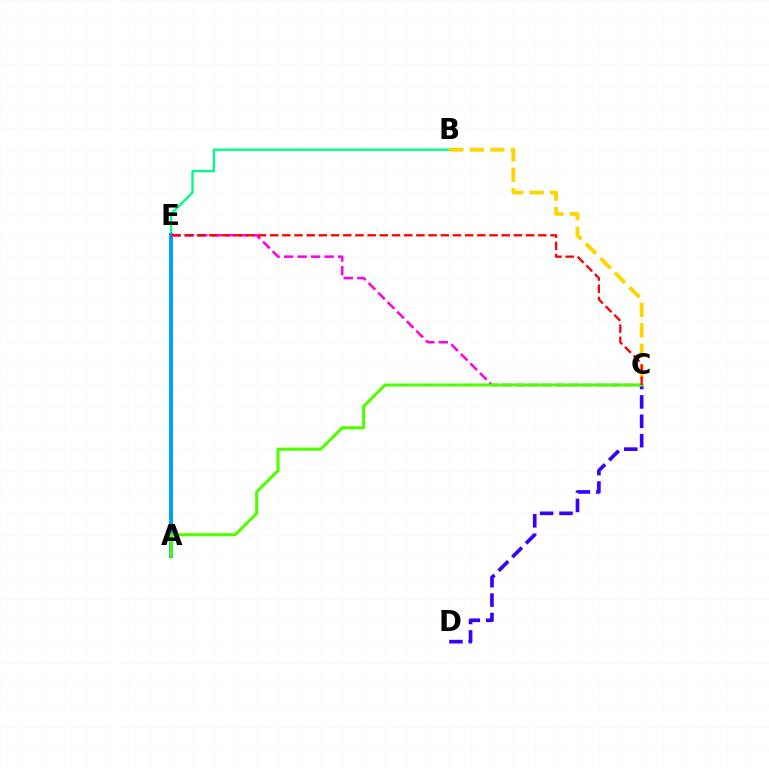{('B', 'E'): [{'color': '#00ff86', 'line_style': 'solid', 'thickness': 1.68}], ('A', 'E'): [{'color': '#009eff', 'line_style': 'solid', 'thickness': 2.88}], ('B', 'C'): [{'color': '#ffd500', 'line_style': 'dashed', 'thickness': 2.79}], ('C', 'D'): [{'color': '#3700ff', 'line_style': 'dashed', 'thickness': 2.63}], ('C', 'E'): [{'color': '#ff00ed', 'line_style': 'dashed', 'thickness': 1.84}, {'color': '#ff0000', 'line_style': 'dashed', 'thickness': 1.66}], ('A', 'C'): [{'color': '#4fff00', 'line_style': 'solid', 'thickness': 2.22}]}